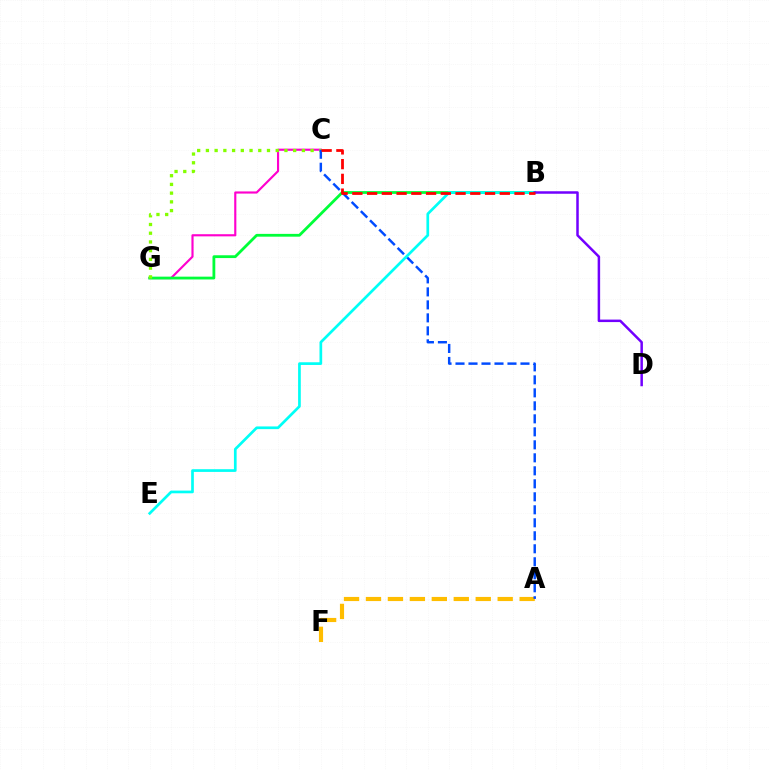{('C', 'G'): [{'color': '#ff00cf', 'line_style': 'solid', 'thickness': 1.55}, {'color': '#84ff00', 'line_style': 'dotted', 'thickness': 2.37}], ('B', 'G'): [{'color': '#00ff39', 'line_style': 'solid', 'thickness': 2.02}], ('A', 'F'): [{'color': '#ffbd00', 'line_style': 'dashed', 'thickness': 2.98}], ('A', 'C'): [{'color': '#004bff', 'line_style': 'dashed', 'thickness': 1.77}], ('B', 'E'): [{'color': '#00fff6', 'line_style': 'solid', 'thickness': 1.94}], ('B', 'D'): [{'color': '#7200ff', 'line_style': 'solid', 'thickness': 1.8}], ('B', 'C'): [{'color': '#ff0000', 'line_style': 'dashed', 'thickness': 2.0}]}